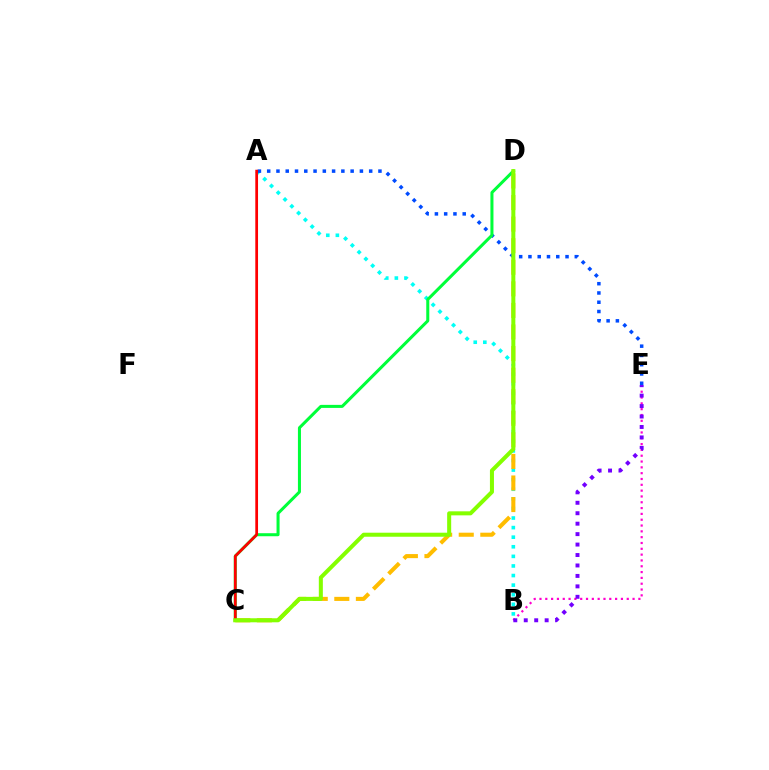{('A', 'B'): [{'color': '#00fff6', 'line_style': 'dotted', 'thickness': 2.61}], ('A', 'E'): [{'color': '#004bff', 'line_style': 'dotted', 'thickness': 2.52}], ('B', 'E'): [{'color': '#ff00cf', 'line_style': 'dotted', 'thickness': 1.58}, {'color': '#7200ff', 'line_style': 'dotted', 'thickness': 2.84}], ('C', 'D'): [{'color': '#ffbd00', 'line_style': 'dashed', 'thickness': 2.93}, {'color': '#00ff39', 'line_style': 'solid', 'thickness': 2.18}, {'color': '#84ff00', 'line_style': 'solid', 'thickness': 2.9}], ('A', 'C'): [{'color': '#ff0000', 'line_style': 'solid', 'thickness': 1.97}]}